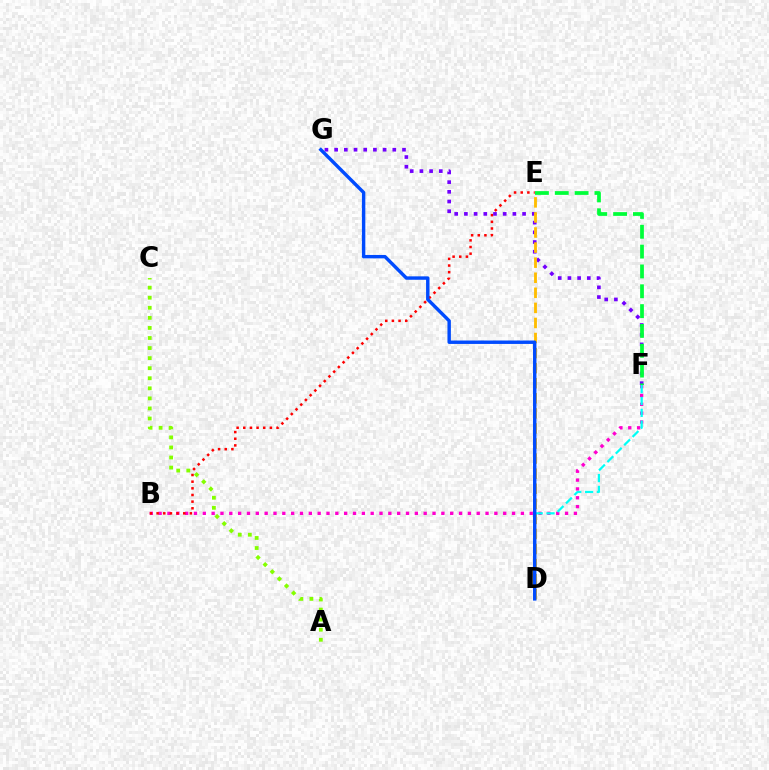{('A', 'C'): [{'color': '#84ff00', 'line_style': 'dotted', 'thickness': 2.73}], ('B', 'F'): [{'color': '#ff00cf', 'line_style': 'dotted', 'thickness': 2.4}], ('B', 'E'): [{'color': '#ff0000', 'line_style': 'dotted', 'thickness': 1.81}], ('F', 'G'): [{'color': '#7200ff', 'line_style': 'dotted', 'thickness': 2.63}], ('D', 'E'): [{'color': '#ffbd00', 'line_style': 'dashed', 'thickness': 2.05}], ('E', 'F'): [{'color': '#00ff39', 'line_style': 'dashed', 'thickness': 2.69}], ('D', 'F'): [{'color': '#00fff6', 'line_style': 'dashed', 'thickness': 1.61}], ('D', 'G'): [{'color': '#004bff', 'line_style': 'solid', 'thickness': 2.46}]}